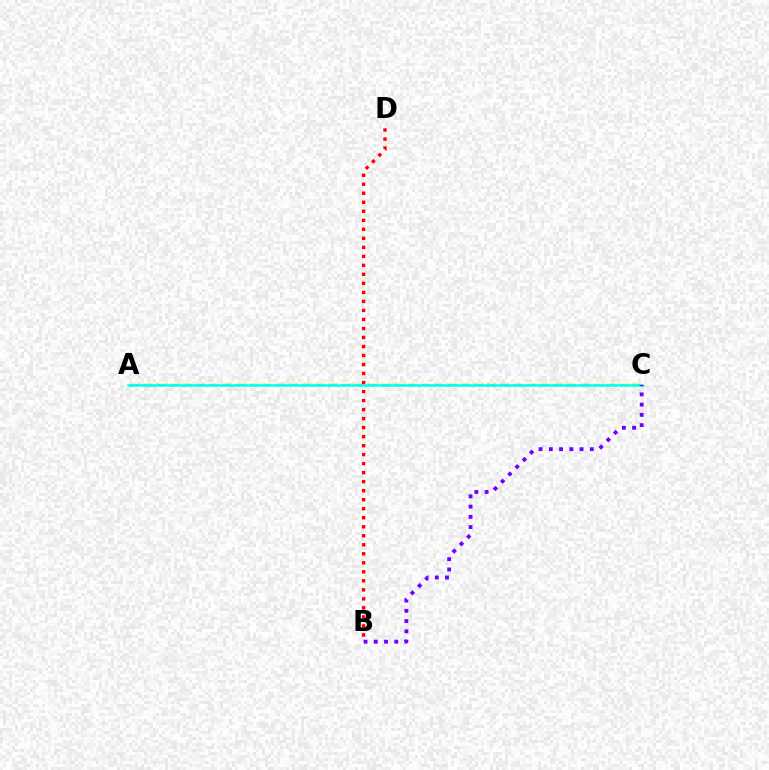{('A', 'C'): [{'color': '#84ff00', 'line_style': 'dashed', 'thickness': 1.8}, {'color': '#00fff6', 'line_style': 'solid', 'thickness': 1.81}], ('B', 'D'): [{'color': '#ff0000', 'line_style': 'dotted', 'thickness': 2.45}], ('B', 'C'): [{'color': '#7200ff', 'line_style': 'dotted', 'thickness': 2.78}]}